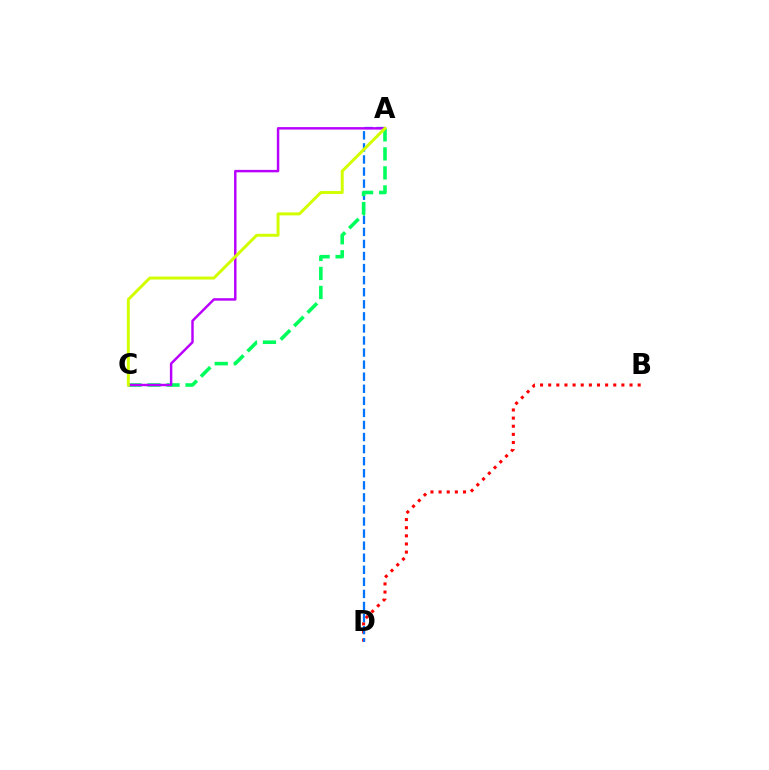{('B', 'D'): [{'color': '#ff0000', 'line_style': 'dotted', 'thickness': 2.21}], ('A', 'D'): [{'color': '#0074ff', 'line_style': 'dashed', 'thickness': 1.64}], ('A', 'C'): [{'color': '#00ff5c', 'line_style': 'dashed', 'thickness': 2.58}, {'color': '#b900ff', 'line_style': 'solid', 'thickness': 1.77}, {'color': '#d1ff00', 'line_style': 'solid', 'thickness': 2.14}]}